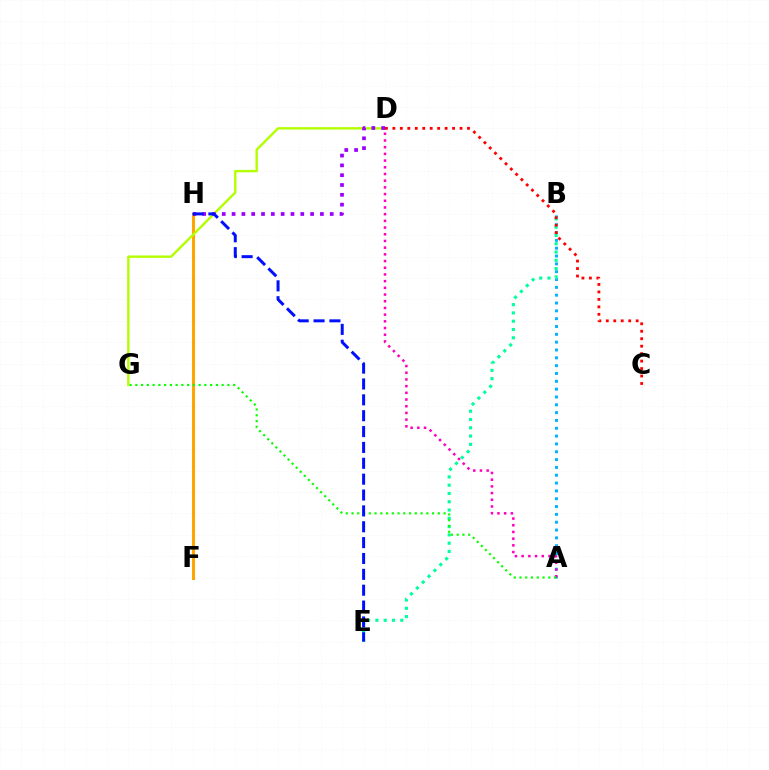{('A', 'B'): [{'color': '#00b5ff', 'line_style': 'dotted', 'thickness': 2.13}], ('F', 'H'): [{'color': '#ffa500', 'line_style': 'solid', 'thickness': 2.2}], ('D', 'G'): [{'color': '#b3ff00', 'line_style': 'solid', 'thickness': 1.72}], ('B', 'E'): [{'color': '#00ff9d', 'line_style': 'dotted', 'thickness': 2.25}], ('D', 'H'): [{'color': '#9b00ff', 'line_style': 'dotted', 'thickness': 2.67}], ('A', 'D'): [{'color': '#ff00bd', 'line_style': 'dotted', 'thickness': 1.82}], ('C', 'D'): [{'color': '#ff0000', 'line_style': 'dotted', 'thickness': 2.03}], ('A', 'G'): [{'color': '#08ff00', 'line_style': 'dotted', 'thickness': 1.56}], ('E', 'H'): [{'color': '#0010ff', 'line_style': 'dashed', 'thickness': 2.16}]}